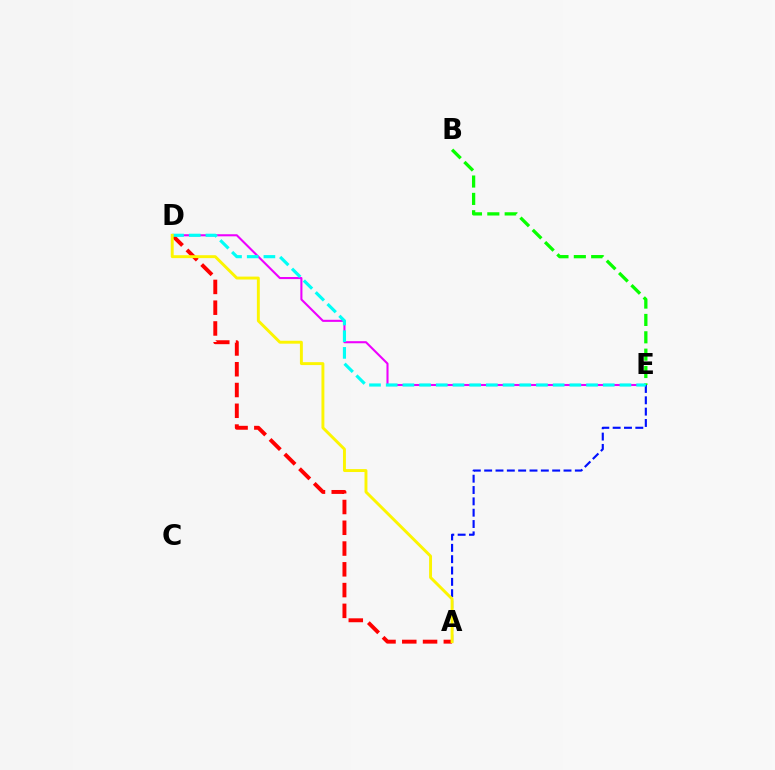{('D', 'E'): [{'color': '#ee00ff', 'line_style': 'solid', 'thickness': 1.5}, {'color': '#00fff6', 'line_style': 'dashed', 'thickness': 2.27}], ('A', 'D'): [{'color': '#ff0000', 'line_style': 'dashed', 'thickness': 2.82}, {'color': '#fcf500', 'line_style': 'solid', 'thickness': 2.1}], ('A', 'E'): [{'color': '#0010ff', 'line_style': 'dashed', 'thickness': 1.54}], ('B', 'E'): [{'color': '#08ff00', 'line_style': 'dashed', 'thickness': 2.36}]}